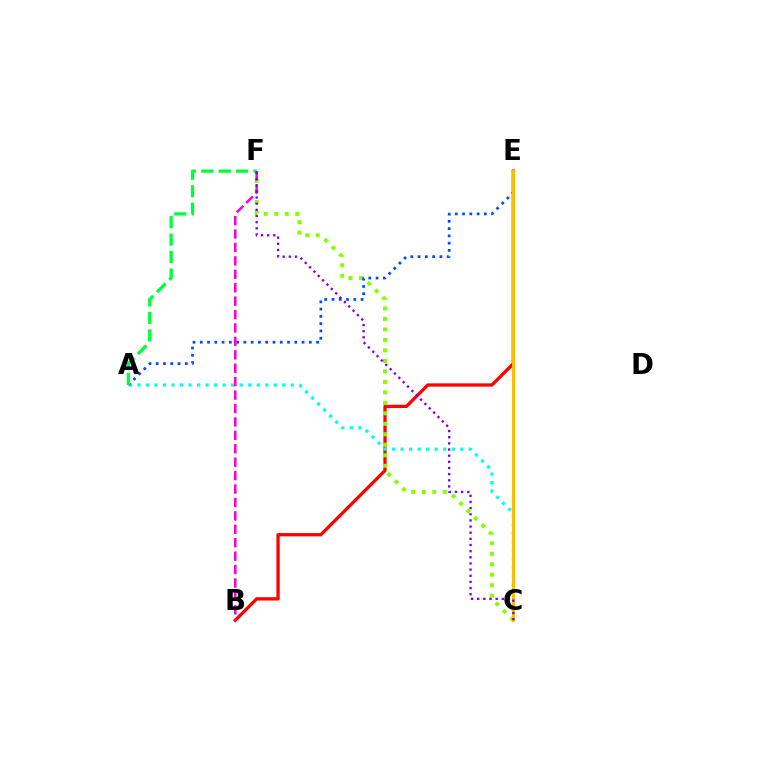{('B', 'E'): [{'color': '#ff0000', 'line_style': 'solid', 'thickness': 2.37}], ('A', 'C'): [{'color': '#00fff6', 'line_style': 'dotted', 'thickness': 2.32}], ('C', 'F'): [{'color': '#84ff00', 'line_style': 'dotted', 'thickness': 2.85}, {'color': '#7200ff', 'line_style': 'dotted', 'thickness': 1.67}], ('A', 'E'): [{'color': '#004bff', 'line_style': 'dotted', 'thickness': 1.98}], ('C', 'E'): [{'color': '#ffbd00', 'line_style': 'solid', 'thickness': 2.17}], ('A', 'F'): [{'color': '#00ff39', 'line_style': 'dashed', 'thickness': 2.37}], ('B', 'F'): [{'color': '#ff00cf', 'line_style': 'dashed', 'thickness': 1.82}]}